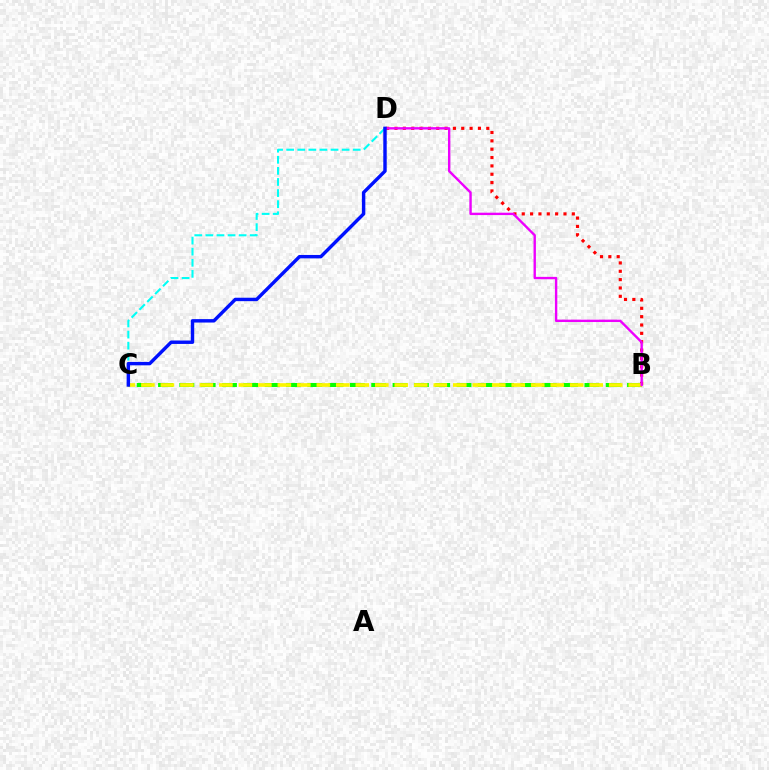{('B', 'D'): [{'color': '#ff0000', 'line_style': 'dotted', 'thickness': 2.27}, {'color': '#ee00ff', 'line_style': 'solid', 'thickness': 1.71}], ('B', 'C'): [{'color': '#08ff00', 'line_style': 'dashed', 'thickness': 2.9}, {'color': '#fcf500', 'line_style': 'dashed', 'thickness': 2.65}], ('C', 'D'): [{'color': '#00fff6', 'line_style': 'dashed', 'thickness': 1.51}, {'color': '#0010ff', 'line_style': 'solid', 'thickness': 2.46}]}